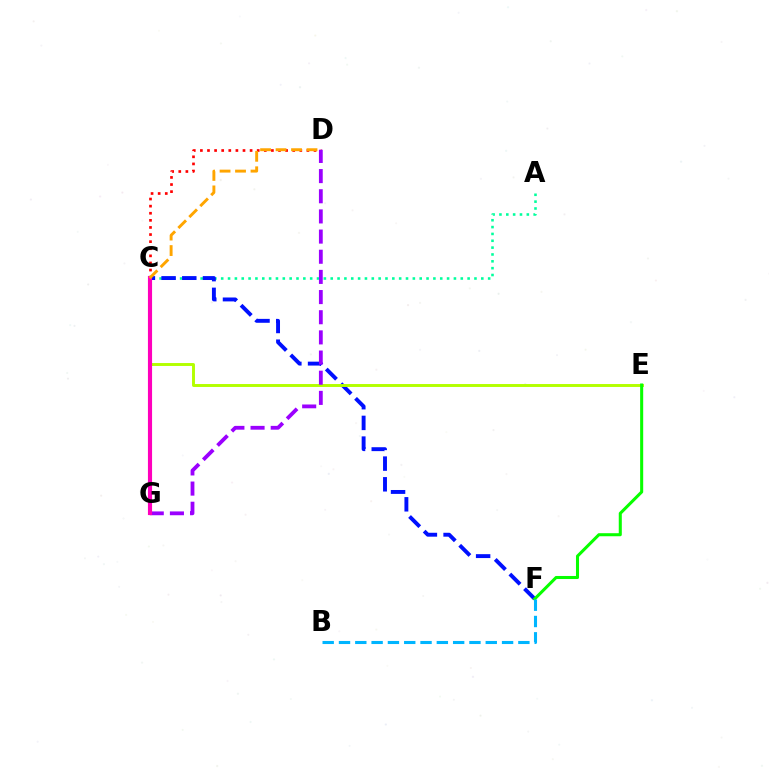{('A', 'C'): [{'color': '#00ff9d', 'line_style': 'dotted', 'thickness': 1.86}], ('C', 'F'): [{'color': '#0010ff', 'line_style': 'dashed', 'thickness': 2.81}], ('C', 'D'): [{'color': '#ff0000', 'line_style': 'dotted', 'thickness': 1.93}, {'color': '#ffa500', 'line_style': 'dashed', 'thickness': 2.1}], ('C', 'E'): [{'color': '#b3ff00', 'line_style': 'solid', 'thickness': 2.11}], ('E', 'F'): [{'color': '#08ff00', 'line_style': 'solid', 'thickness': 2.2}], ('D', 'G'): [{'color': '#9b00ff', 'line_style': 'dashed', 'thickness': 2.74}], ('C', 'G'): [{'color': '#ff00bd', 'line_style': 'solid', 'thickness': 2.98}], ('B', 'F'): [{'color': '#00b5ff', 'line_style': 'dashed', 'thickness': 2.22}]}